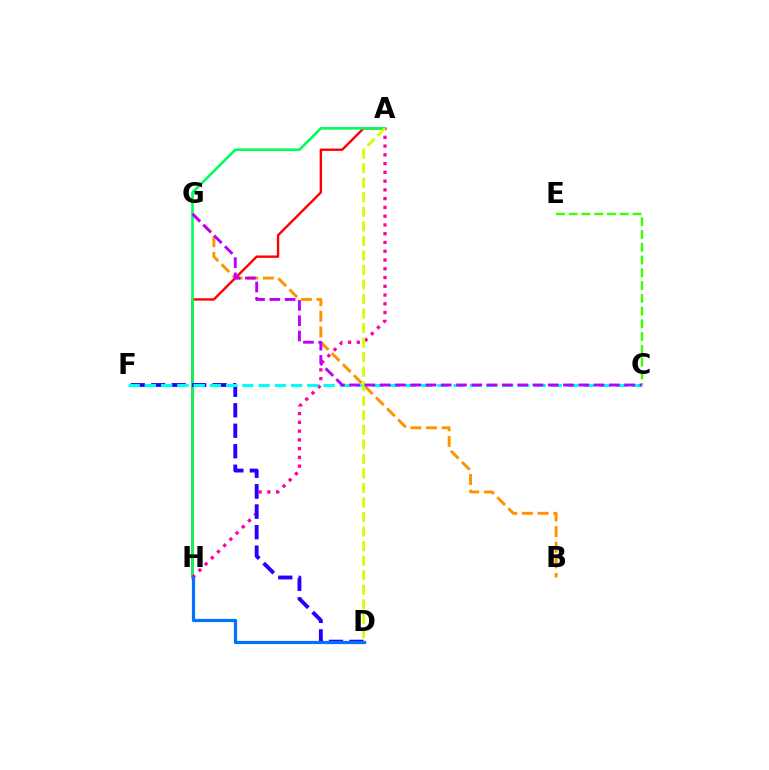{('C', 'E'): [{'color': '#3dff00', 'line_style': 'dashed', 'thickness': 1.73}], ('B', 'G'): [{'color': '#ff9400', 'line_style': 'dashed', 'thickness': 2.12}], ('A', 'H'): [{'color': '#ff0000', 'line_style': 'solid', 'thickness': 1.72}, {'color': '#00ff5c', 'line_style': 'solid', 'thickness': 1.91}, {'color': '#ff00ac', 'line_style': 'dotted', 'thickness': 2.38}], ('D', 'F'): [{'color': '#2500ff', 'line_style': 'dashed', 'thickness': 2.78}], ('C', 'F'): [{'color': '#00fff6', 'line_style': 'dashed', 'thickness': 2.21}], ('A', 'D'): [{'color': '#d1ff00', 'line_style': 'dashed', 'thickness': 1.97}], ('C', 'G'): [{'color': '#b900ff', 'line_style': 'dashed', 'thickness': 2.08}], ('D', 'H'): [{'color': '#0074ff', 'line_style': 'solid', 'thickness': 2.31}]}